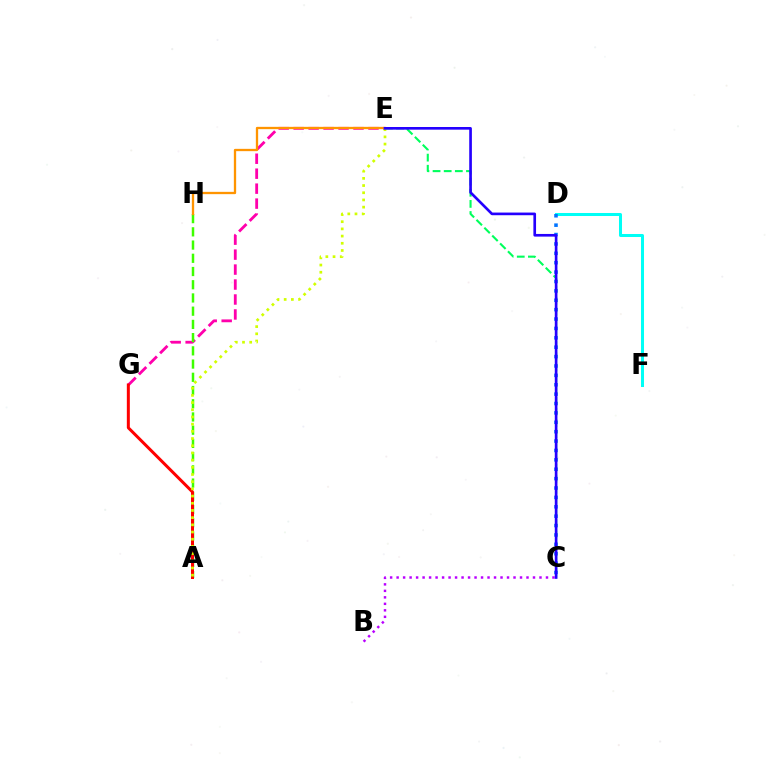{('B', 'C'): [{'color': '#b900ff', 'line_style': 'dotted', 'thickness': 1.76}], ('E', 'G'): [{'color': '#ff00ac', 'line_style': 'dashed', 'thickness': 2.03}], ('A', 'H'): [{'color': '#3dff00', 'line_style': 'dashed', 'thickness': 1.8}], ('D', 'F'): [{'color': '#00fff6', 'line_style': 'solid', 'thickness': 2.17}], ('C', 'D'): [{'color': '#0074ff', 'line_style': 'dotted', 'thickness': 2.55}], ('A', 'G'): [{'color': '#ff0000', 'line_style': 'solid', 'thickness': 2.16}], ('C', 'E'): [{'color': '#00ff5c', 'line_style': 'dashed', 'thickness': 1.51}, {'color': '#2500ff', 'line_style': 'solid', 'thickness': 1.92}], ('A', 'E'): [{'color': '#d1ff00', 'line_style': 'dotted', 'thickness': 1.95}], ('E', 'H'): [{'color': '#ff9400', 'line_style': 'solid', 'thickness': 1.66}]}